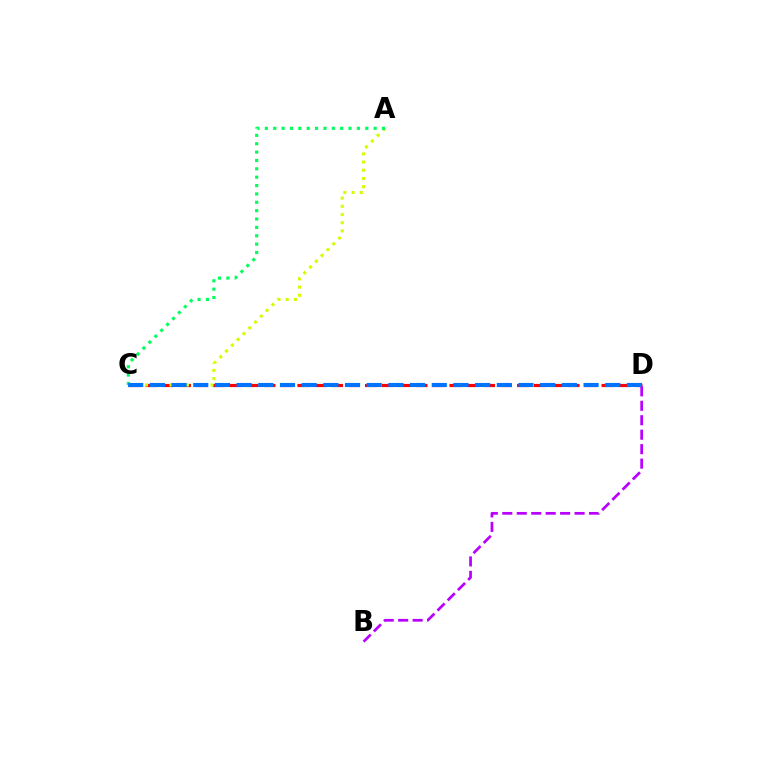{('C', 'D'): [{'color': '#ff0000', 'line_style': 'dashed', 'thickness': 2.3}, {'color': '#0074ff', 'line_style': 'dashed', 'thickness': 2.95}], ('A', 'C'): [{'color': '#d1ff00', 'line_style': 'dotted', 'thickness': 2.23}, {'color': '#00ff5c', 'line_style': 'dotted', 'thickness': 2.27}], ('B', 'D'): [{'color': '#b900ff', 'line_style': 'dashed', 'thickness': 1.96}]}